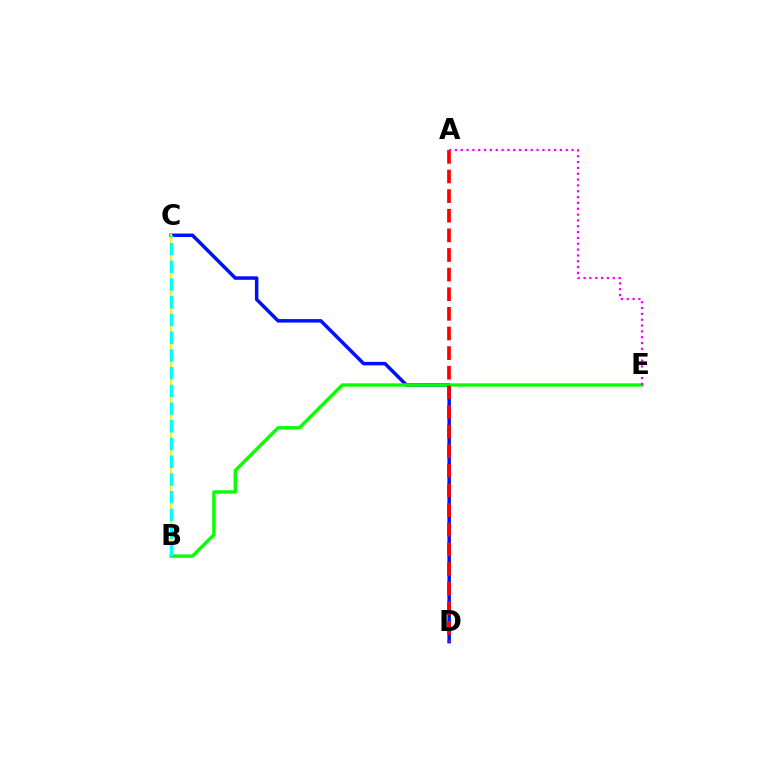{('C', 'D'): [{'color': '#0010ff', 'line_style': 'solid', 'thickness': 2.52}], ('B', 'C'): [{'color': '#fcf500', 'line_style': 'solid', 'thickness': 1.66}, {'color': '#00fff6', 'line_style': 'dashed', 'thickness': 2.41}], ('B', 'E'): [{'color': '#08ff00', 'line_style': 'solid', 'thickness': 2.41}], ('A', 'D'): [{'color': '#ff0000', 'line_style': 'dashed', 'thickness': 2.67}], ('A', 'E'): [{'color': '#ee00ff', 'line_style': 'dotted', 'thickness': 1.58}]}